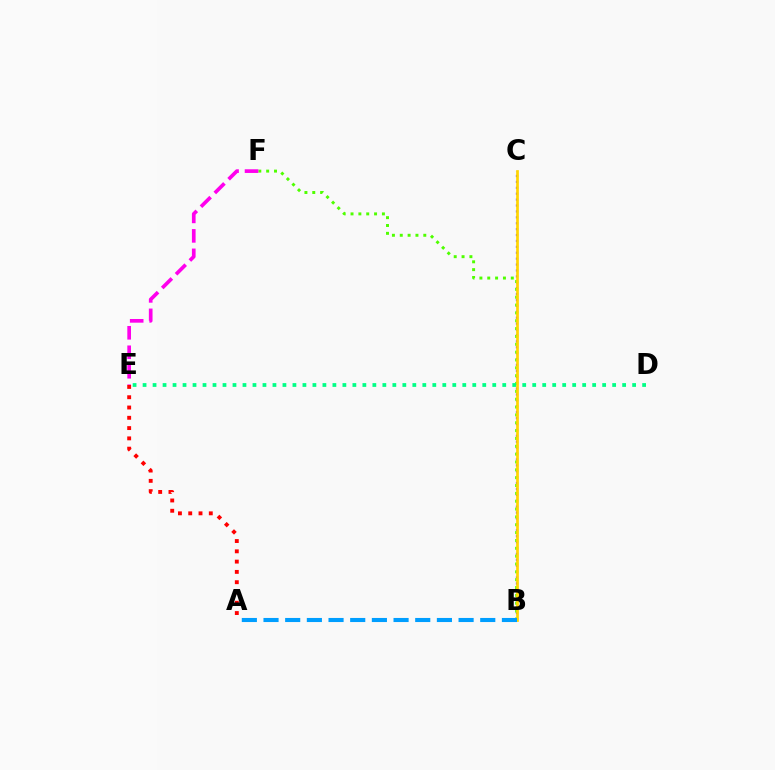{('B', 'C'): [{'color': '#3700ff', 'line_style': 'dotted', 'thickness': 1.6}, {'color': '#ffd500', 'line_style': 'solid', 'thickness': 1.95}], ('B', 'F'): [{'color': '#4fff00', 'line_style': 'dotted', 'thickness': 2.13}], ('A', 'E'): [{'color': '#ff0000', 'line_style': 'dotted', 'thickness': 2.79}], ('A', 'B'): [{'color': '#009eff', 'line_style': 'dashed', 'thickness': 2.94}], ('E', 'F'): [{'color': '#ff00ed', 'line_style': 'dashed', 'thickness': 2.65}], ('D', 'E'): [{'color': '#00ff86', 'line_style': 'dotted', 'thickness': 2.71}]}